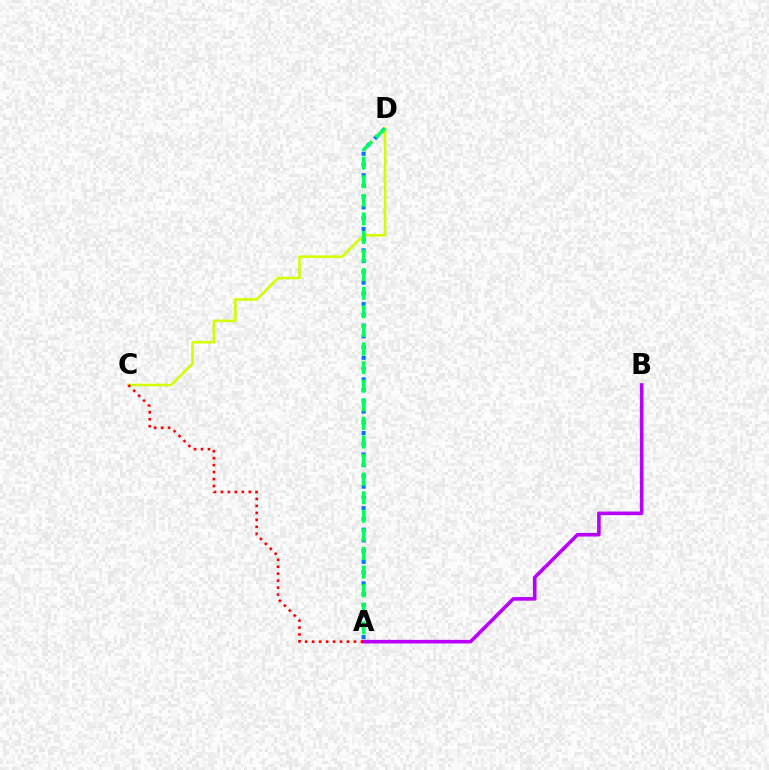{('A', 'D'): [{'color': '#0074ff', 'line_style': 'dotted', 'thickness': 2.92}, {'color': '#00ff5c', 'line_style': 'dashed', 'thickness': 2.53}], ('C', 'D'): [{'color': '#d1ff00', 'line_style': 'solid', 'thickness': 1.87}], ('A', 'B'): [{'color': '#b900ff', 'line_style': 'solid', 'thickness': 2.59}], ('A', 'C'): [{'color': '#ff0000', 'line_style': 'dotted', 'thickness': 1.89}]}